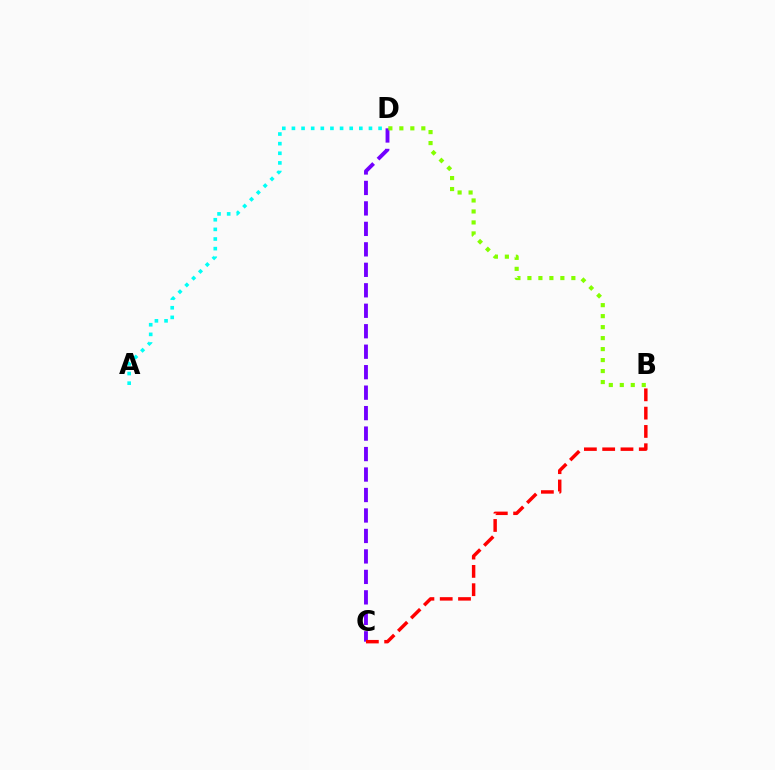{('C', 'D'): [{'color': '#7200ff', 'line_style': 'dashed', 'thickness': 2.78}], ('A', 'D'): [{'color': '#00fff6', 'line_style': 'dotted', 'thickness': 2.62}], ('B', 'D'): [{'color': '#84ff00', 'line_style': 'dotted', 'thickness': 2.98}], ('B', 'C'): [{'color': '#ff0000', 'line_style': 'dashed', 'thickness': 2.49}]}